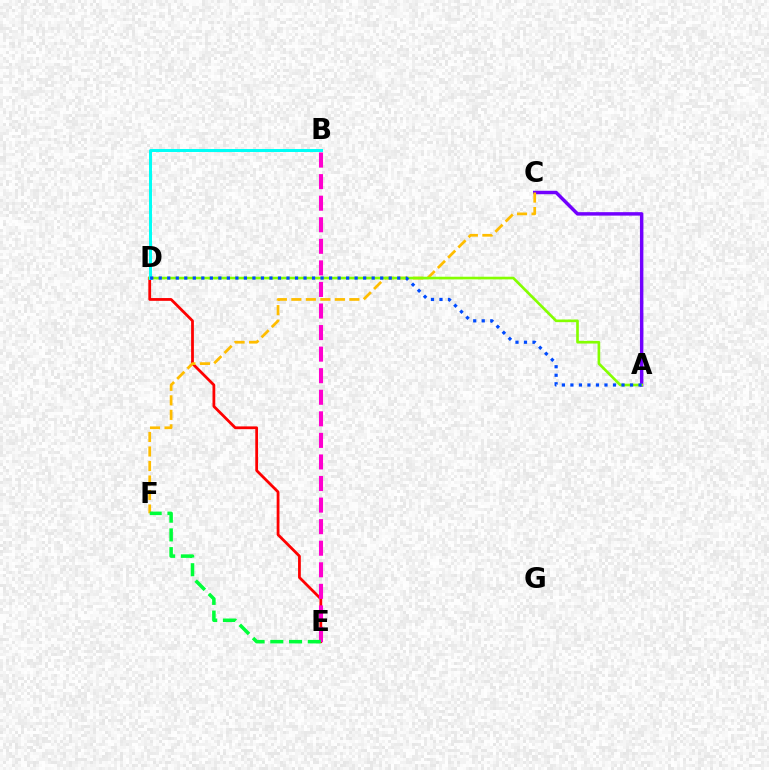{('D', 'E'): [{'color': '#ff0000', 'line_style': 'solid', 'thickness': 1.99}], ('A', 'C'): [{'color': '#7200ff', 'line_style': 'solid', 'thickness': 2.48}], ('C', 'F'): [{'color': '#ffbd00', 'line_style': 'dashed', 'thickness': 1.97}], ('A', 'D'): [{'color': '#84ff00', 'line_style': 'solid', 'thickness': 1.91}, {'color': '#004bff', 'line_style': 'dotted', 'thickness': 2.31}], ('B', 'D'): [{'color': '#00fff6', 'line_style': 'solid', 'thickness': 2.16}], ('B', 'E'): [{'color': '#ff00cf', 'line_style': 'dashed', 'thickness': 2.93}], ('E', 'F'): [{'color': '#00ff39', 'line_style': 'dashed', 'thickness': 2.55}]}